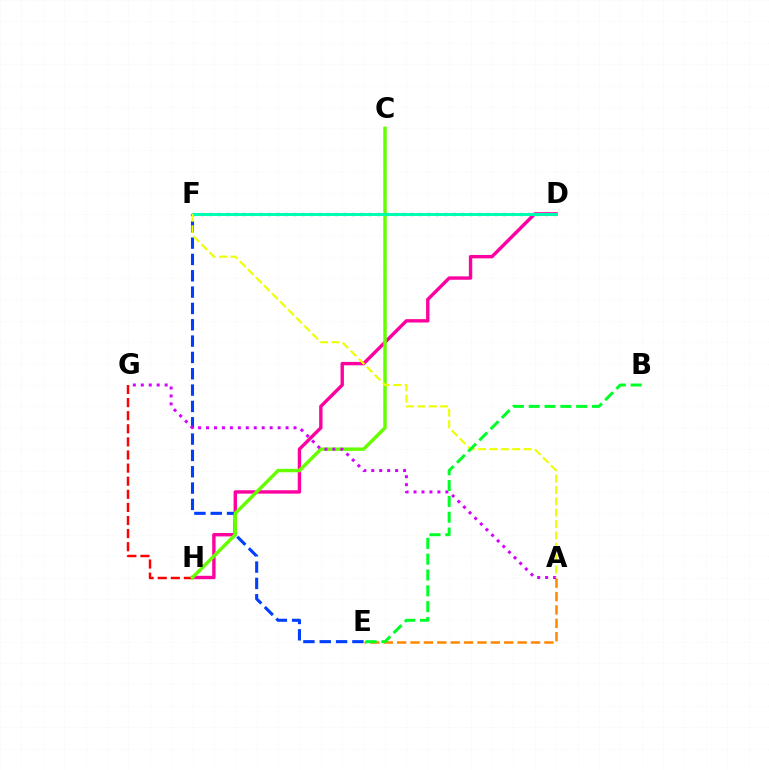{('A', 'E'): [{'color': '#ff8800', 'line_style': 'dashed', 'thickness': 1.82}], ('D', 'F'): [{'color': '#4f00ff', 'line_style': 'dotted', 'thickness': 2.28}, {'color': '#00c7ff', 'line_style': 'solid', 'thickness': 1.87}, {'color': '#00ffaf', 'line_style': 'solid', 'thickness': 2.1}], ('D', 'H'): [{'color': '#ff00a0', 'line_style': 'solid', 'thickness': 2.44}], ('G', 'H'): [{'color': '#ff0000', 'line_style': 'dashed', 'thickness': 1.78}], ('E', 'F'): [{'color': '#003fff', 'line_style': 'dashed', 'thickness': 2.22}], ('C', 'H'): [{'color': '#66ff00', 'line_style': 'solid', 'thickness': 2.48}], ('A', 'G'): [{'color': '#d600ff', 'line_style': 'dotted', 'thickness': 2.16}], ('A', 'F'): [{'color': '#eeff00', 'line_style': 'dashed', 'thickness': 1.54}], ('B', 'E'): [{'color': '#00ff27', 'line_style': 'dashed', 'thickness': 2.15}]}